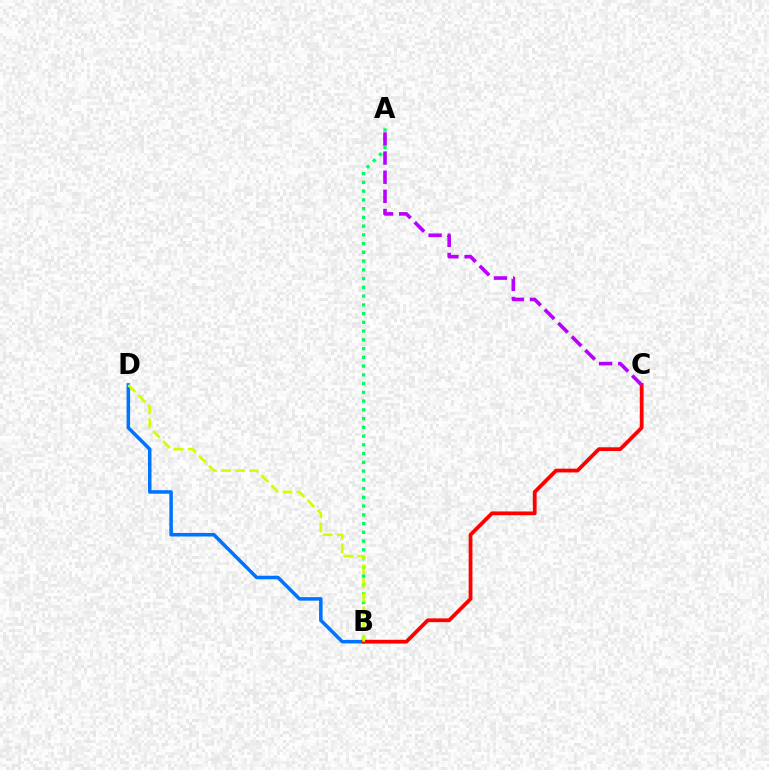{('B', 'D'): [{'color': '#0074ff', 'line_style': 'solid', 'thickness': 2.55}, {'color': '#d1ff00', 'line_style': 'dashed', 'thickness': 1.91}], ('A', 'B'): [{'color': '#00ff5c', 'line_style': 'dotted', 'thickness': 2.38}], ('B', 'C'): [{'color': '#ff0000', 'line_style': 'solid', 'thickness': 2.71}], ('A', 'C'): [{'color': '#b900ff', 'line_style': 'dashed', 'thickness': 2.6}]}